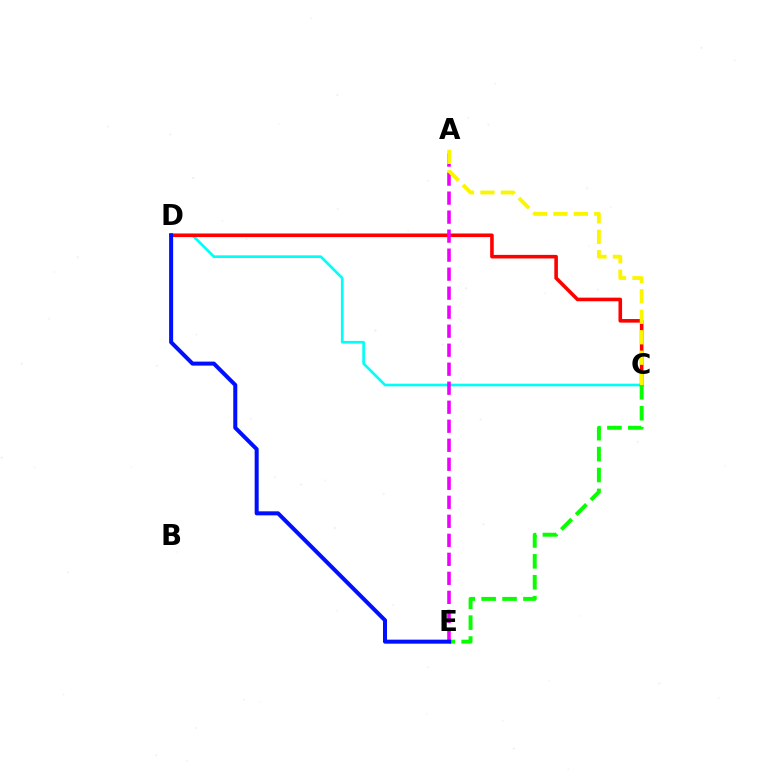{('C', 'D'): [{'color': '#00fff6', 'line_style': 'solid', 'thickness': 1.92}, {'color': '#ff0000', 'line_style': 'solid', 'thickness': 2.59}], ('C', 'E'): [{'color': '#08ff00', 'line_style': 'dashed', 'thickness': 2.84}], ('A', 'E'): [{'color': '#ee00ff', 'line_style': 'dashed', 'thickness': 2.58}], ('A', 'C'): [{'color': '#fcf500', 'line_style': 'dashed', 'thickness': 2.78}], ('D', 'E'): [{'color': '#0010ff', 'line_style': 'solid', 'thickness': 2.9}]}